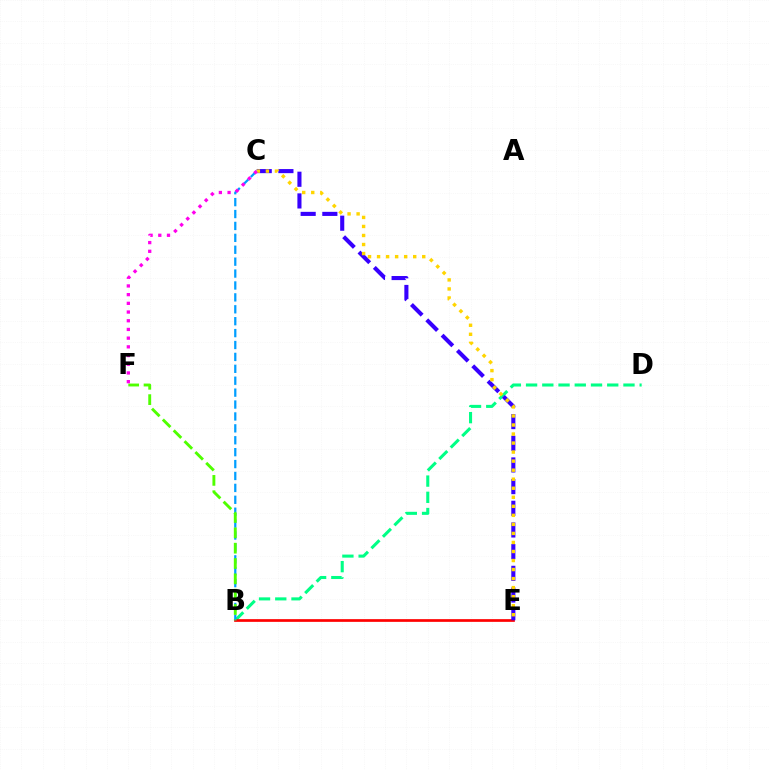{('B', 'D'): [{'color': '#00ff86', 'line_style': 'dashed', 'thickness': 2.2}], ('B', 'E'): [{'color': '#ff0000', 'line_style': 'solid', 'thickness': 1.94}], ('C', 'E'): [{'color': '#3700ff', 'line_style': 'dashed', 'thickness': 2.94}, {'color': '#ffd500', 'line_style': 'dotted', 'thickness': 2.45}], ('B', 'C'): [{'color': '#009eff', 'line_style': 'dashed', 'thickness': 1.62}], ('B', 'F'): [{'color': '#4fff00', 'line_style': 'dashed', 'thickness': 2.08}], ('C', 'F'): [{'color': '#ff00ed', 'line_style': 'dotted', 'thickness': 2.36}]}